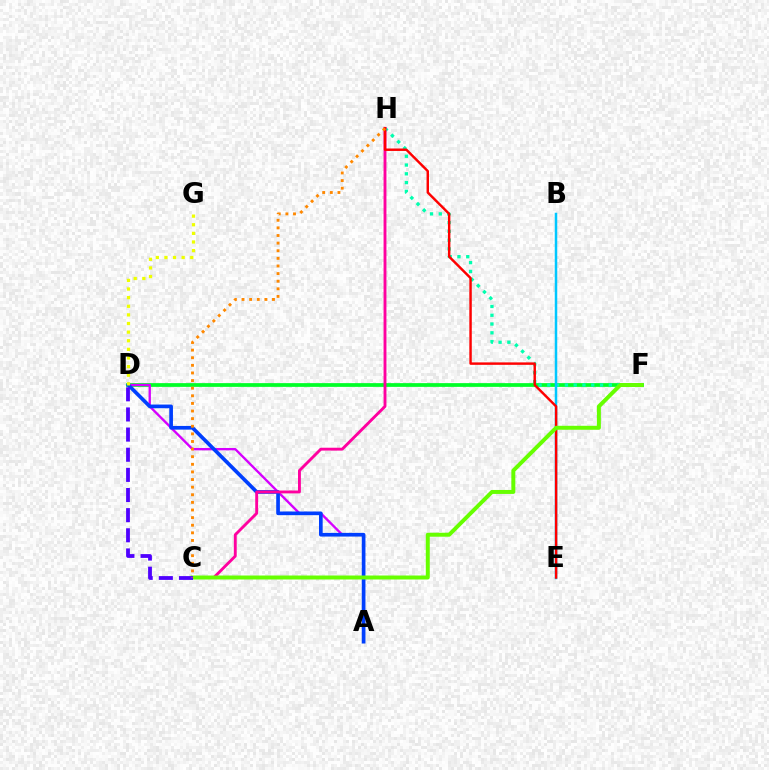{('D', 'F'): [{'color': '#00ff27', 'line_style': 'solid', 'thickness': 2.69}], ('A', 'D'): [{'color': '#d600ff', 'line_style': 'solid', 'thickness': 1.7}, {'color': '#003fff', 'line_style': 'solid', 'thickness': 2.65}], ('F', 'H'): [{'color': '#00ffaf', 'line_style': 'dotted', 'thickness': 2.39}], ('B', 'E'): [{'color': '#00c7ff', 'line_style': 'solid', 'thickness': 1.8}], ('C', 'H'): [{'color': '#ff00a0', 'line_style': 'solid', 'thickness': 2.07}, {'color': '#ff8800', 'line_style': 'dotted', 'thickness': 2.07}], ('E', 'H'): [{'color': '#ff0000', 'line_style': 'solid', 'thickness': 1.76}], ('D', 'G'): [{'color': '#eeff00', 'line_style': 'dotted', 'thickness': 2.34}], ('C', 'F'): [{'color': '#66ff00', 'line_style': 'solid', 'thickness': 2.86}], ('C', 'D'): [{'color': '#4f00ff', 'line_style': 'dashed', 'thickness': 2.74}]}